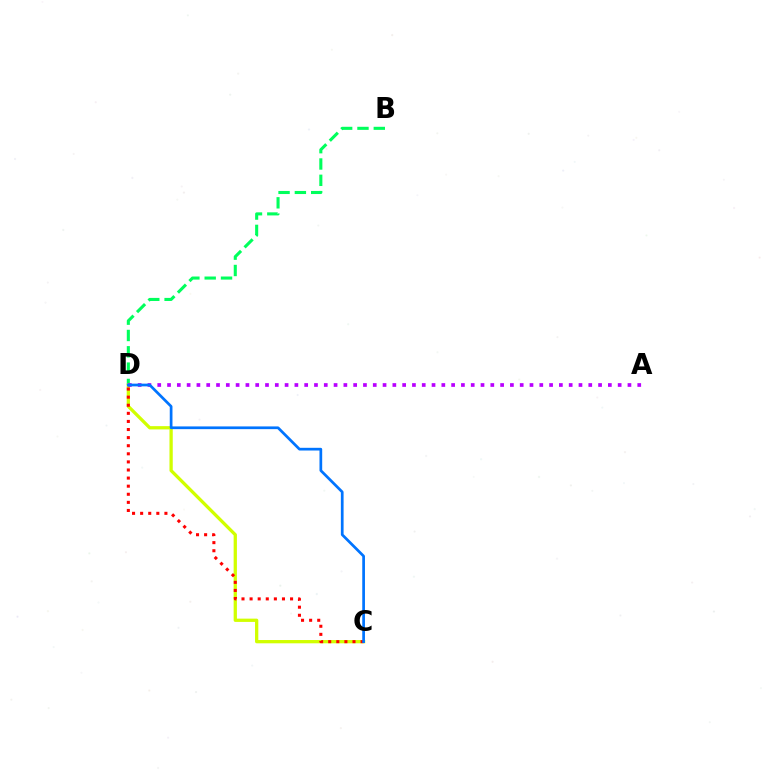{('B', 'D'): [{'color': '#00ff5c', 'line_style': 'dashed', 'thickness': 2.22}], ('C', 'D'): [{'color': '#d1ff00', 'line_style': 'solid', 'thickness': 2.36}, {'color': '#ff0000', 'line_style': 'dotted', 'thickness': 2.2}, {'color': '#0074ff', 'line_style': 'solid', 'thickness': 1.96}], ('A', 'D'): [{'color': '#b900ff', 'line_style': 'dotted', 'thickness': 2.66}]}